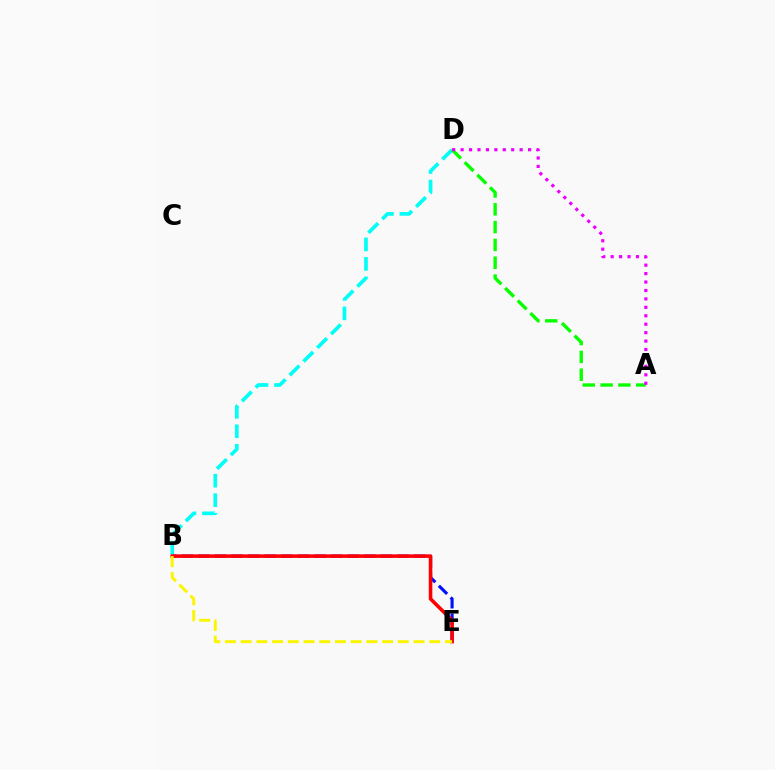{('B', 'D'): [{'color': '#00fff6', 'line_style': 'dashed', 'thickness': 2.65}], ('B', 'E'): [{'color': '#0010ff', 'line_style': 'dashed', 'thickness': 2.26}, {'color': '#ff0000', 'line_style': 'solid', 'thickness': 2.57}, {'color': '#fcf500', 'line_style': 'dashed', 'thickness': 2.13}], ('A', 'D'): [{'color': '#08ff00', 'line_style': 'dashed', 'thickness': 2.42}, {'color': '#ee00ff', 'line_style': 'dotted', 'thickness': 2.29}]}